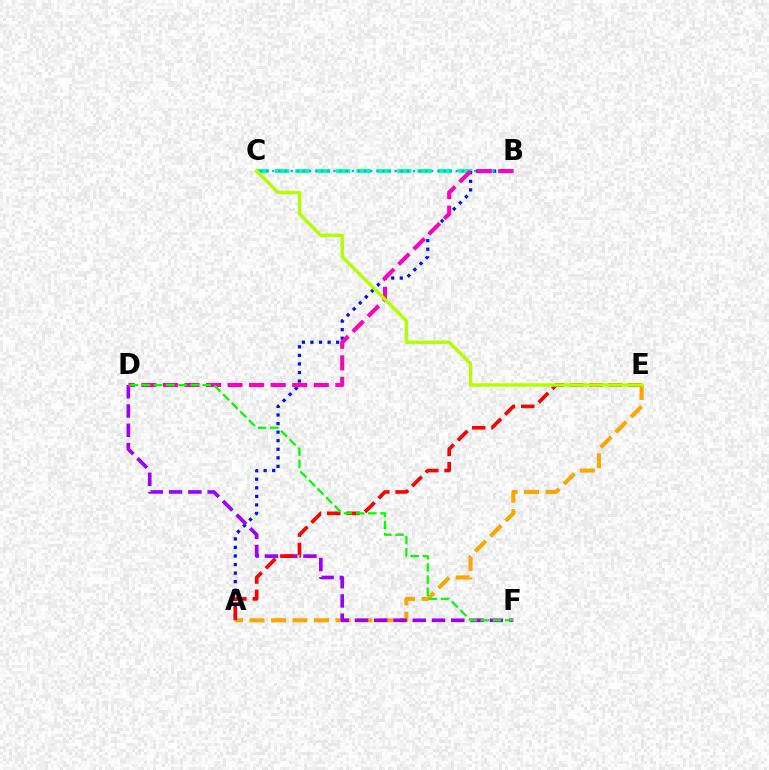{('B', 'C'): [{'color': '#00ff9d', 'line_style': 'dashed', 'thickness': 2.76}, {'color': '#00b5ff', 'line_style': 'dotted', 'thickness': 1.66}], ('A', 'E'): [{'color': '#ffa500', 'line_style': 'dashed', 'thickness': 2.92}, {'color': '#ff0000', 'line_style': 'dashed', 'thickness': 2.62}], ('A', 'B'): [{'color': '#0010ff', 'line_style': 'dotted', 'thickness': 2.33}], ('D', 'F'): [{'color': '#9b00ff', 'line_style': 'dashed', 'thickness': 2.62}, {'color': '#08ff00', 'line_style': 'dashed', 'thickness': 1.65}], ('B', 'D'): [{'color': '#ff00bd', 'line_style': 'dashed', 'thickness': 2.93}], ('C', 'E'): [{'color': '#b3ff00', 'line_style': 'solid', 'thickness': 2.48}]}